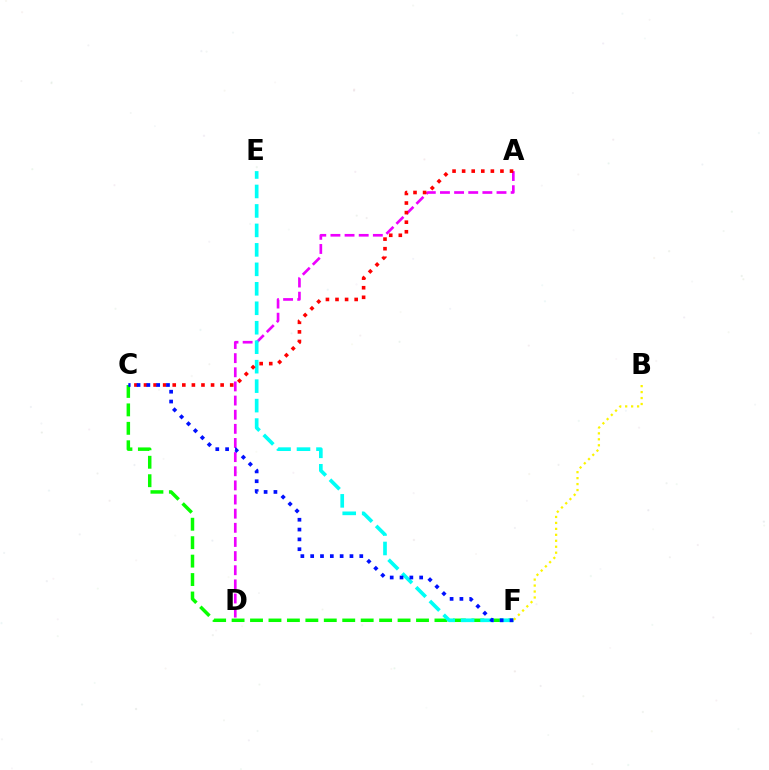{('C', 'F'): [{'color': '#08ff00', 'line_style': 'dashed', 'thickness': 2.51}, {'color': '#0010ff', 'line_style': 'dotted', 'thickness': 2.67}], ('A', 'D'): [{'color': '#ee00ff', 'line_style': 'dashed', 'thickness': 1.92}], ('E', 'F'): [{'color': '#00fff6', 'line_style': 'dashed', 'thickness': 2.64}], ('A', 'C'): [{'color': '#ff0000', 'line_style': 'dotted', 'thickness': 2.6}], ('B', 'F'): [{'color': '#fcf500', 'line_style': 'dotted', 'thickness': 1.62}]}